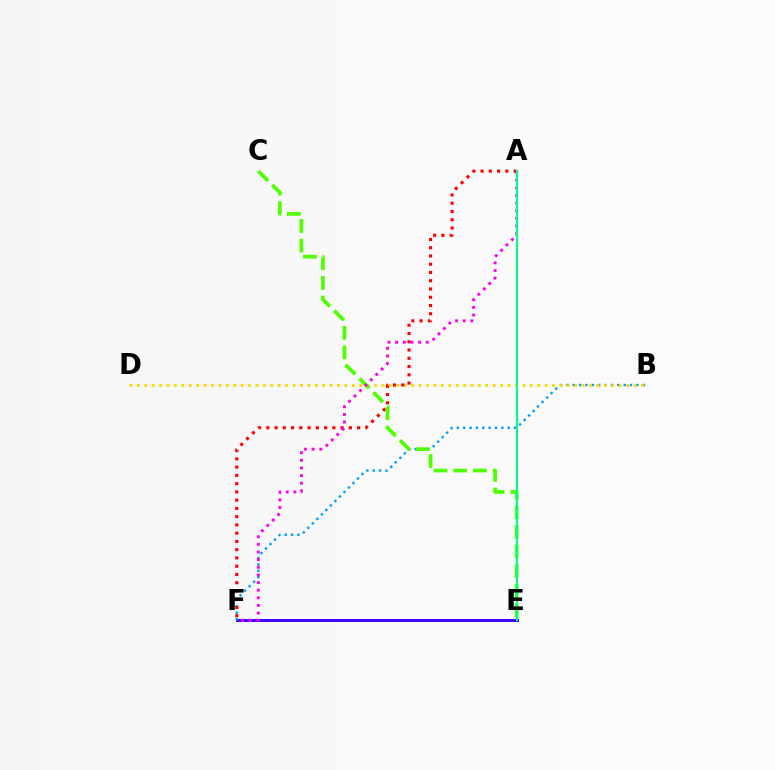{('E', 'F'): [{'color': '#3700ff', 'line_style': 'solid', 'thickness': 2.08}], ('B', 'F'): [{'color': '#009eff', 'line_style': 'dotted', 'thickness': 1.73}], ('B', 'D'): [{'color': '#ffd500', 'line_style': 'dotted', 'thickness': 2.01}], ('A', 'F'): [{'color': '#ff0000', 'line_style': 'dotted', 'thickness': 2.24}, {'color': '#ff00ed', 'line_style': 'dotted', 'thickness': 2.07}], ('C', 'E'): [{'color': '#4fff00', 'line_style': 'dashed', 'thickness': 2.67}], ('A', 'E'): [{'color': '#00ff86', 'line_style': 'solid', 'thickness': 1.5}]}